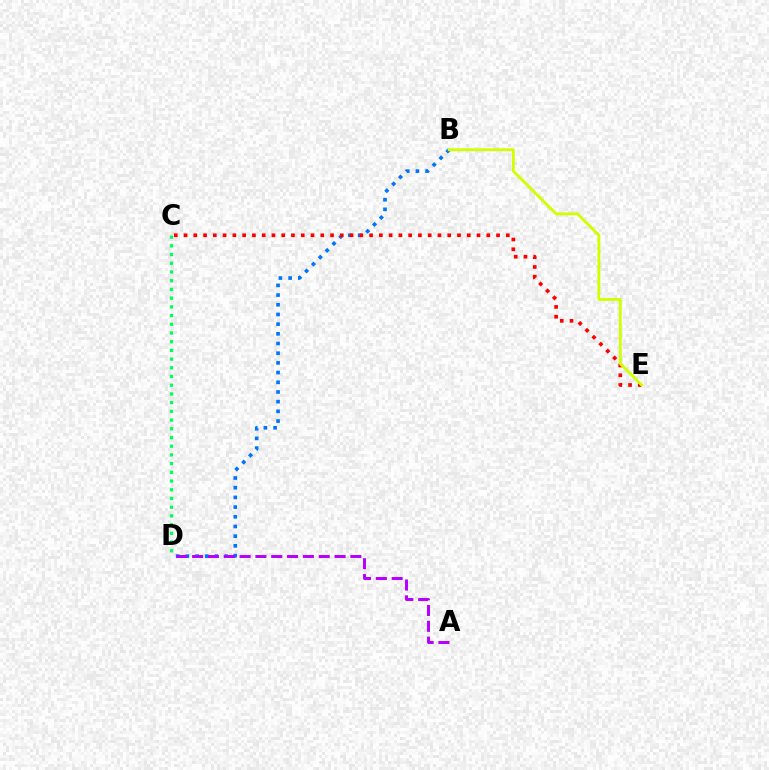{('B', 'D'): [{'color': '#0074ff', 'line_style': 'dotted', 'thickness': 2.63}], ('C', 'E'): [{'color': '#ff0000', 'line_style': 'dotted', 'thickness': 2.65}], ('A', 'D'): [{'color': '#b900ff', 'line_style': 'dashed', 'thickness': 2.15}], ('B', 'E'): [{'color': '#d1ff00', 'line_style': 'solid', 'thickness': 2.05}], ('C', 'D'): [{'color': '#00ff5c', 'line_style': 'dotted', 'thickness': 2.37}]}